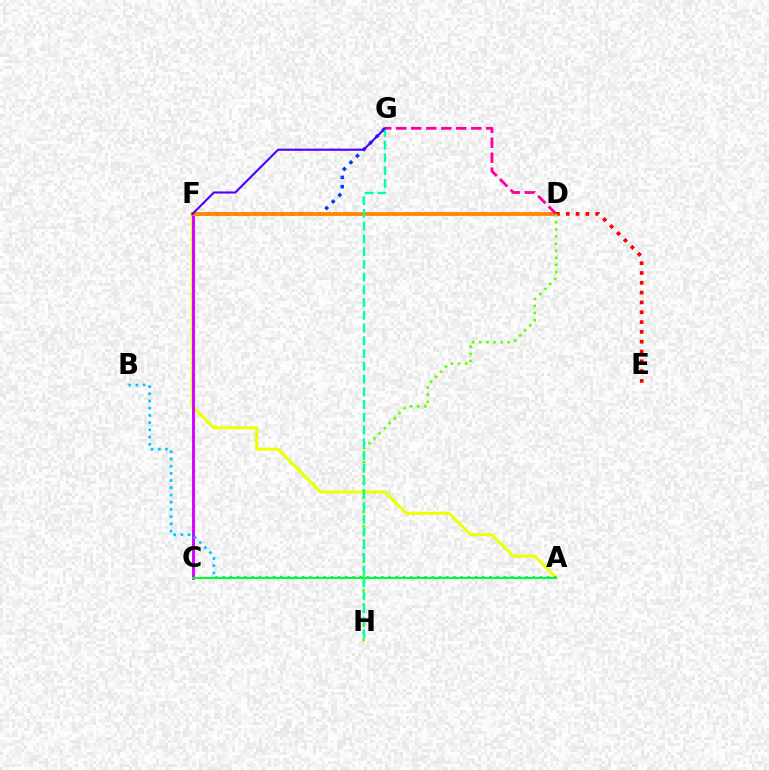{('A', 'F'): [{'color': '#eeff00', 'line_style': 'solid', 'thickness': 2.15}], ('C', 'F'): [{'color': '#d600ff', 'line_style': 'solid', 'thickness': 2.09}], ('F', 'G'): [{'color': '#003fff', 'line_style': 'dotted', 'thickness': 2.52}, {'color': '#4f00ff', 'line_style': 'solid', 'thickness': 1.53}], ('D', 'F'): [{'color': '#ff8800', 'line_style': 'solid', 'thickness': 2.74}], ('D', 'G'): [{'color': '#ff00a0', 'line_style': 'dashed', 'thickness': 2.04}], ('A', 'B'): [{'color': '#00c7ff', 'line_style': 'dotted', 'thickness': 1.96}], ('A', 'C'): [{'color': '#00ff27', 'line_style': 'solid', 'thickness': 1.51}], ('D', 'E'): [{'color': '#ff0000', 'line_style': 'dotted', 'thickness': 2.67}], ('D', 'H'): [{'color': '#66ff00', 'line_style': 'dotted', 'thickness': 1.93}], ('G', 'H'): [{'color': '#00ffaf', 'line_style': 'dashed', 'thickness': 1.73}]}